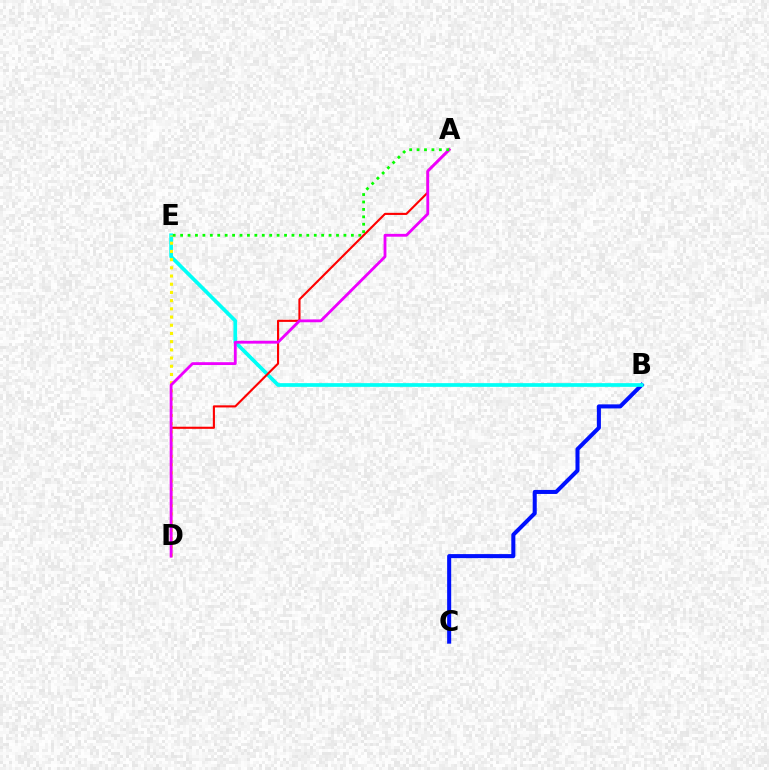{('B', 'C'): [{'color': '#0010ff', 'line_style': 'solid', 'thickness': 2.91}], ('B', 'E'): [{'color': '#00fff6', 'line_style': 'solid', 'thickness': 2.67}], ('A', 'D'): [{'color': '#ff0000', 'line_style': 'solid', 'thickness': 1.52}, {'color': '#ee00ff', 'line_style': 'solid', 'thickness': 2.04}], ('D', 'E'): [{'color': '#fcf500', 'line_style': 'dotted', 'thickness': 2.23}], ('A', 'E'): [{'color': '#08ff00', 'line_style': 'dotted', 'thickness': 2.02}]}